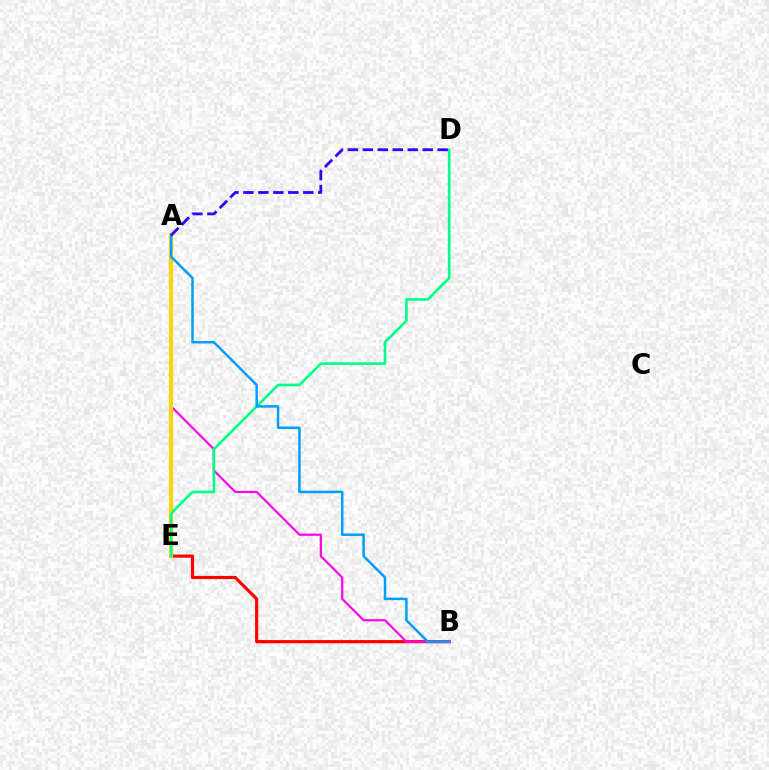{('A', 'E'): [{'color': '#4fff00', 'line_style': 'solid', 'thickness': 1.92}, {'color': '#ffd500', 'line_style': 'solid', 'thickness': 2.95}], ('B', 'E'): [{'color': '#ff0000', 'line_style': 'solid', 'thickness': 2.28}], ('A', 'B'): [{'color': '#ff00ed', 'line_style': 'solid', 'thickness': 1.57}, {'color': '#009eff', 'line_style': 'solid', 'thickness': 1.79}], ('D', 'E'): [{'color': '#00ff86', 'line_style': 'solid', 'thickness': 1.9}], ('A', 'D'): [{'color': '#3700ff', 'line_style': 'dashed', 'thickness': 2.03}]}